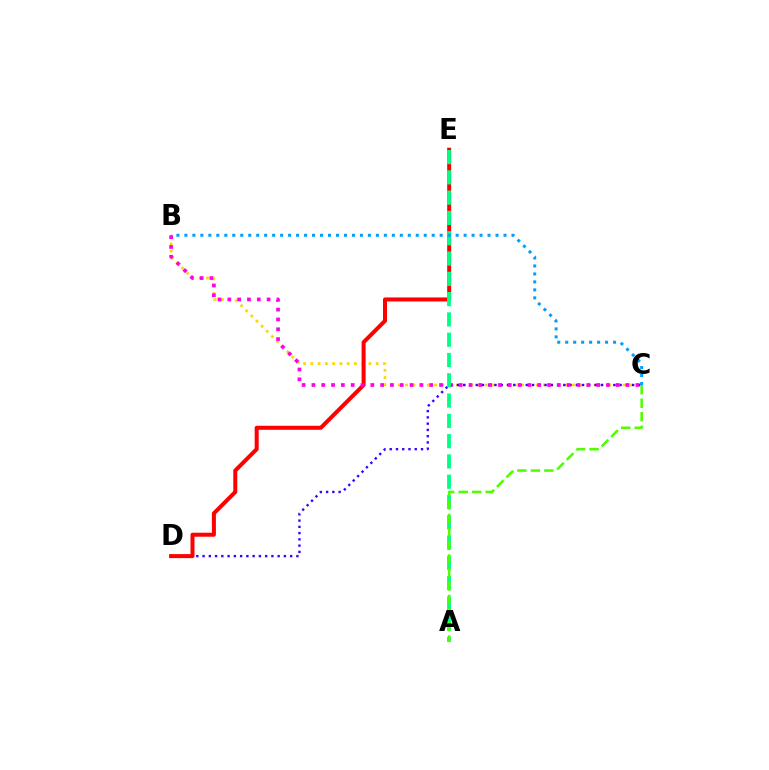{('B', 'C'): [{'color': '#ffd500', 'line_style': 'dotted', 'thickness': 1.97}, {'color': '#ff00ed', 'line_style': 'dotted', 'thickness': 2.67}, {'color': '#009eff', 'line_style': 'dotted', 'thickness': 2.17}], ('C', 'D'): [{'color': '#3700ff', 'line_style': 'dotted', 'thickness': 1.7}], ('D', 'E'): [{'color': '#ff0000', 'line_style': 'solid', 'thickness': 2.89}], ('A', 'E'): [{'color': '#00ff86', 'line_style': 'dashed', 'thickness': 2.76}], ('A', 'C'): [{'color': '#4fff00', 'line_style': 'dashed', 'thickness': 1.83}]}